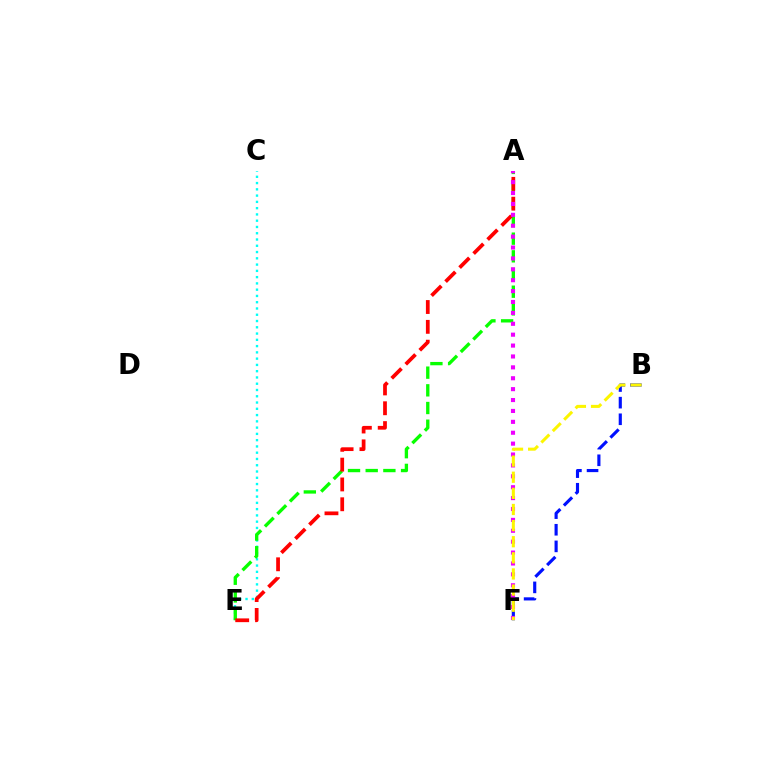{('C', 'E'): [{'color': '#00fff6', 'line_style': 'dotted', 'thickness': 1.7}], ('A', 'E'): [{'color': '#08ff00', 'line_style': 'dashed', 'thickness': 2.4}, {'color': '#ff0000', 'line_style': 'dashed', 'thickness': 2.69}], ('B', 'F'): [{'color': '#0010ff', 'line_style': 'dashed', 'thickness': 2.26}, {'color': '#fcf500', 'line_style': 'dashed', 'thickness': 2.19}], ('A', 'F'): [{'color': '#ee00ff', 'line_style': 'dotted', 'thickness': 2.96}]}